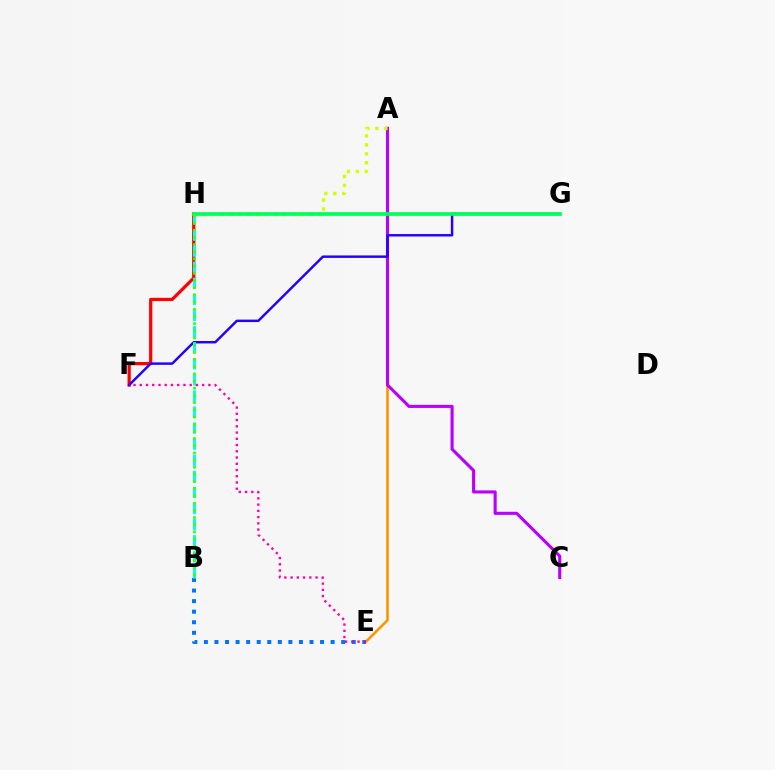{('A', 'E'): [{'color': '#ff9400', 'line_style': 'solid', 'thickness': 1.9}], ('F', 'H'): [{'color': '#ff0000', 'line_style': 'solid', 'thickness': 2.33}], ('A', 'C'): [{'color': '#b900ff', 'line_style': 'solid', 'thickness': 2.23}], ('B', 'E'): [{'color': '#0074ff', 'line_style': 'dotted', 'thickness': 2.87}], ('F', 'G'): [{'color': '#2500ff', 'line_style': 'solid', 'thickness': 1.77}], ('A', 'H'): [{'color': '#d1ff00', 'line_style': 'dotted', 'thickness': 2.43}], ('B', 'H'): [{'color': '#00fff6', 'line_style': 'dashed', 'thickness': 2.18}, {'color': '#3dff00', 'line_style': 'dotted', 'thickness': 1.95}], ('G', 'H'): [{'color': '#00ff5c', 'line_style': 'solid', 'thickness': 2.66}], ('E', 'F'): [{'color': '#ff00ac', 'line_style': 'dotted', 'thickness': 1.7}]}